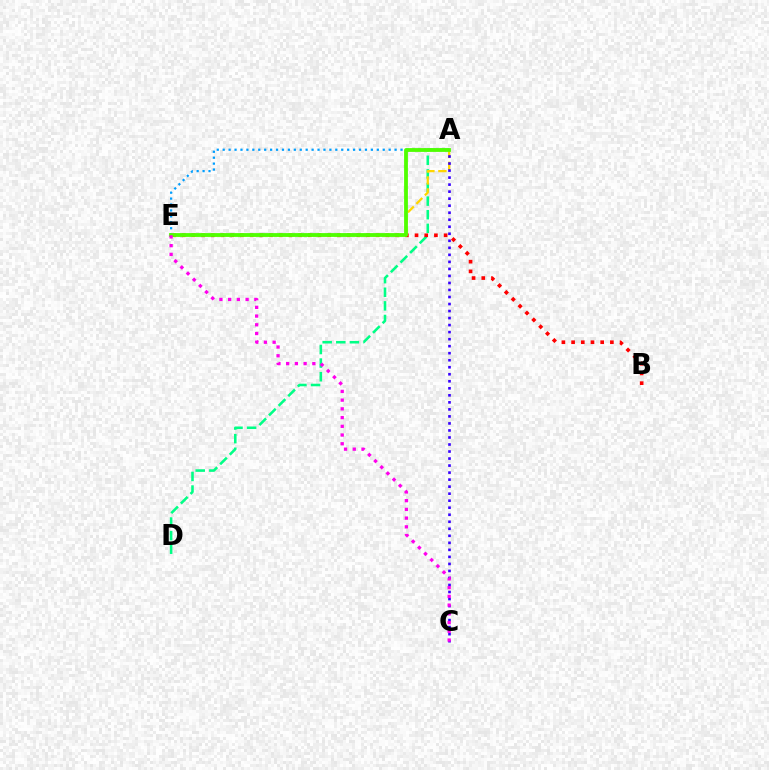{('A', 'D'): [{'color': '#00ff86', 'line_style': 'dashed', 'thickness': 1.85}], ('A', 'E'): [{'color': '#009eff', 'line_style': 'dotted', 'thickness': 1.61}, {'color': '#ffd500', 'line_style': 'dashed', 'thickness': 1.63}, {'color': '#4fff00', 'line_style': 'solid', 'thickness': 2.74}], ('B', 'E'): [{'color': '#ff0000', 'line_style': 'dotted', 'thickness': 2.64}], ('A', 'C'): [{'color': '#3700ff', 'line_style': 'dotted', 'thickness': 1.91}], ('C', 'E'): [{'color': '#ff00ed', 'line_style': 'dotted', 'thickness': 2.37}]}